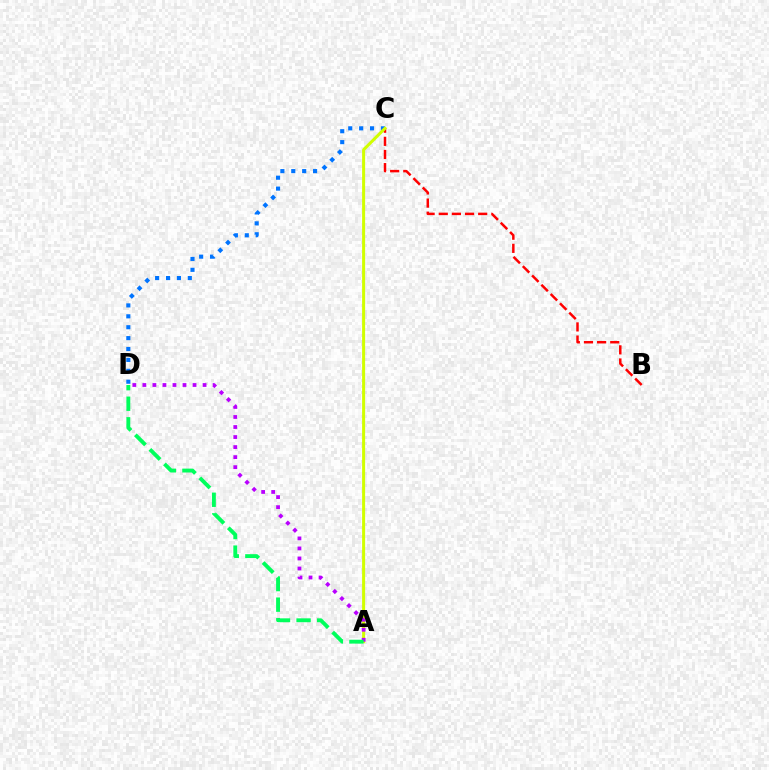{('C', 'D'): [{'color': '#0074ff', 'line_style': 'dotted', 'thickness': 2.96}], ('B', 'C'): [{'color': '#ff0000', 'line_style': 'dashed', 'thickness': 1.79}], ('A', 'C'): [{'color': '#d1ff00', 'line_style': 'solid', 'thickness': 2.18}], ('A', 'D'): [{'color': '#b900ff', 'line_style': 'dotted', 'thickness': 2.73}, {'color': '#00ff5c', 'line_style': 'dashed', 'thickness': 2.79}]}